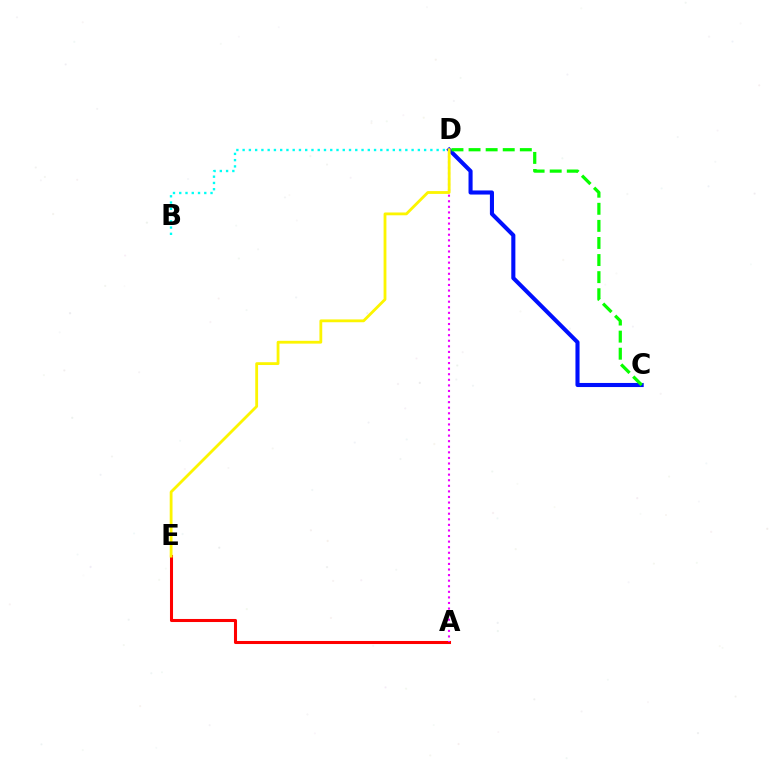{('A', 'E'): [{'color': '#ff0000', 'line_style': 'solid', 'thickness': 2.2}], ('B', 'D'): [{'color': '#00fff6', 'line_style': 'dotted', 'thickness': 1.7}], ('C', 'D'): [{'color': '#0010ff', 'line_style': 'solid', 'thickness': 2.94}, {'color': '#08ff00', 'line_style': 'dashed', 'thickness': 2.32}], ('A', 'D'): [{'color': '#ee00ff', 'line_style': 'dotted', 'thickness': 1.52}], ('D', 'E'): [{'color': '#fcf500', 'line_style': 'solid', 'thickness': 2.02}]}